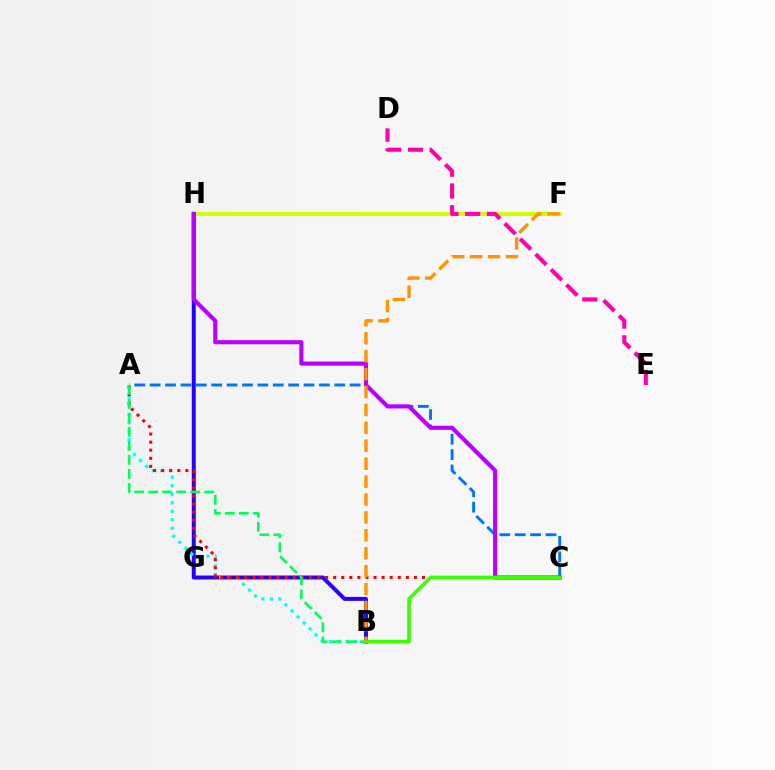{('A', 'C'): [{'color': '#0074ff', 'line_style': 'dashed', 'thickness': 2.09}, {'color': '#ff0000', 'line_style': 'dotted', 'thickness': 2.19}], ('F', 'H'): [{'color': '#d1ff00', 'line_style': 'solid', 'thickness': 2.88}], ('B', 'H'): [{'color': '#2500ff', 'line_style': 'solid', 'thickness': 2.85}], ('D', 'E'): [{'color': '#ff00ac', 'line_style': 'dashed', 'thickness': 2.96}], ('A', 'B'): [{'color': '#00fff6', 'line_style': 'dotted', 'thickness': 2.31}, {'color': '#00ff5c', 'line_style': 'dashed', 'thickness': 1.9}], ('C', 'H'): [{'color': '#b900ff', 'line_style': 'solid', 'thickness': 2.98}], ('B', 'C'): [{'color': '#3dff00', 'line_style': 'solid', 'thickness': 2.63}], ('B', 'F'): [{'color': '#ff9400', 'line_style': 'dashed', 'thickness': 2.43}]}